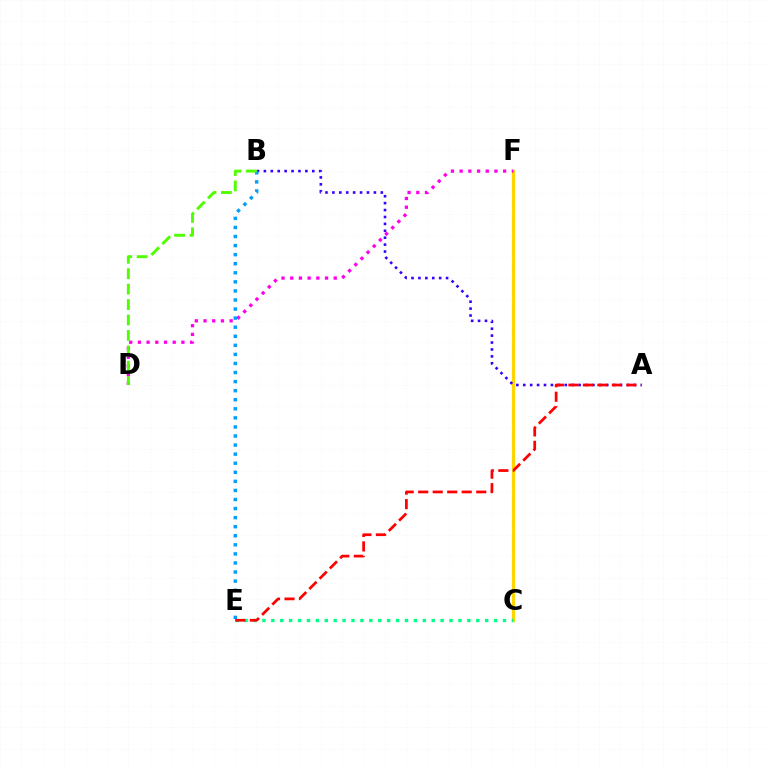{('C', 'F'): [{'color': '#ffd500', 'line_style': 'solid', 'thickness': 2.32}], ('A', 'B'): [{'color': '#3700ff', 'line_style': 'dotted', 'thickness': 1.88}], ('C', 'E'): [{'color': '#00ff86', 'line_style': 'dotted', 'thickness': 2.42}], ('D', 'F'): [{'color': '#ff00ed', 'line_style': 'dotted', 'thickness': 2.36}], ('B', 'E'): [{'color': '#009eff', 'line_style': 'dotted', 'thickness': 2.46}], ('B', 'D'): [{'color': '#4fff00', 'line_style': 'dashed', 'thickness': 2.1}], ('A', 'E'): [{'color': '#ff0000', 'line_style': 'dashed', 'thickness': 1.97}]}